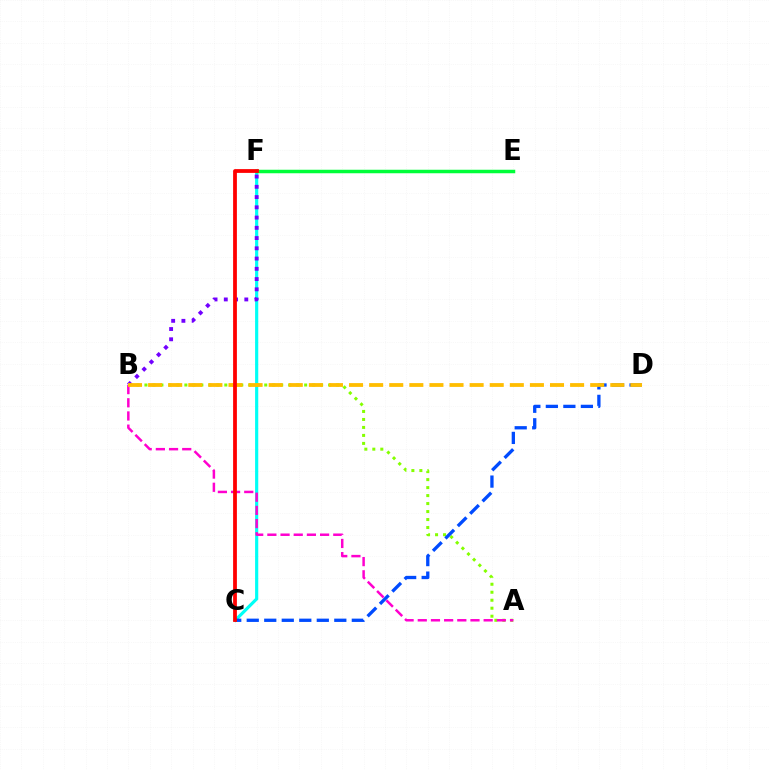{('C', 'F'): [{'color': '#00fff6', 'line_style': 'solid', 'thickness': 2.28}, {'color': '#ff0000', 'line_style': 'solid', 'thickness': 2.72}], ('A', 'B'): [{'color': '#84ff00', 'line_style': 'dotted', 'thickness': 2.17}, {'color': '#ff00cf', 'line_style': 'dashed', 'thickness': 1.79}], ('B', 'F'): [{'color': '#7200ff', 'line_style': 'dotted', 'thickness': 2.78}], ('E', 'F'): [{'color': '#00ff39', 'line_style': 'solid', 'thickness': 2.52}], ('C', 'D'): [{'color': '#004bff', 'line_style': 'dashed', 'thickness': 2.38}], ('B', 'D'): [{'color': '#ffbd00', 'line_style': 'dashed', 'thickness': 2.73}]}